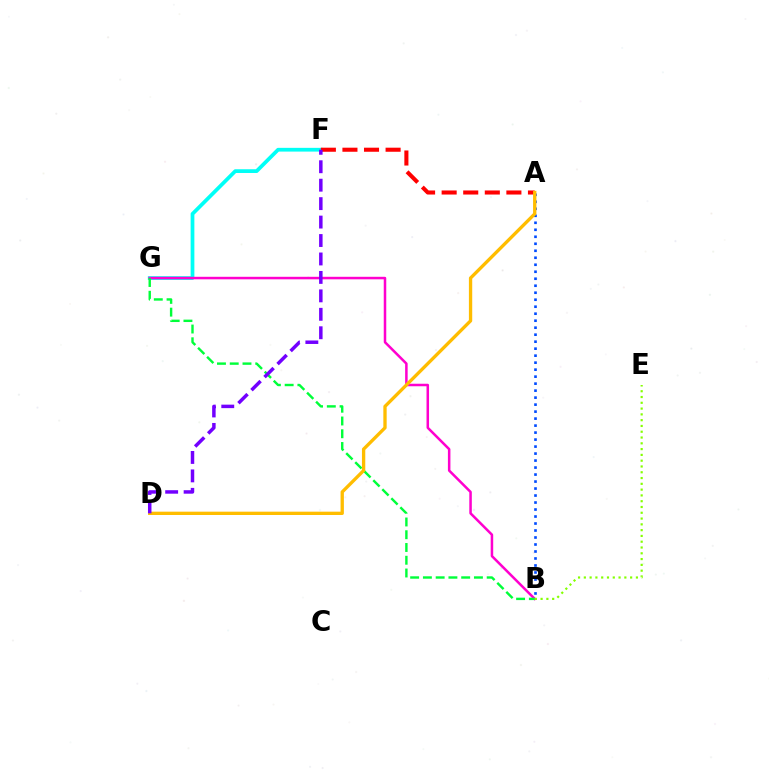{('F', 'G'): [{'color': '#00fff6', 'line_style': 'solid', 'thickness': 2.7}], ('A', 'B'): [{'color': '#004bff', 'line_style': 'dotted', 'thickness': 1.9}], ('A', 'F'): [{'color': '#ff0000', 'line_style': 'dashed', 'thickness': 2.93}], ('B', 'G'): [{'color': '#ff00cf', 'line_style': 'solid', 'thickness': 1.81}, {'color': '#00ff39', 'line_style': 'dashed', 'thickness': 1.73}], ('A', 'D'): [{'color': '#ffbd00', 'line_style': 'solid', 'thickness': 2.39}], ('B', 'E'): [{'color': '#84ff00', 'line_style': 'dotted', 'thickness': 1.57}], ('D', 'F'): [{'color': '#7200ff', 'line_style': 'dashed', 'thickness': 2.51}]}